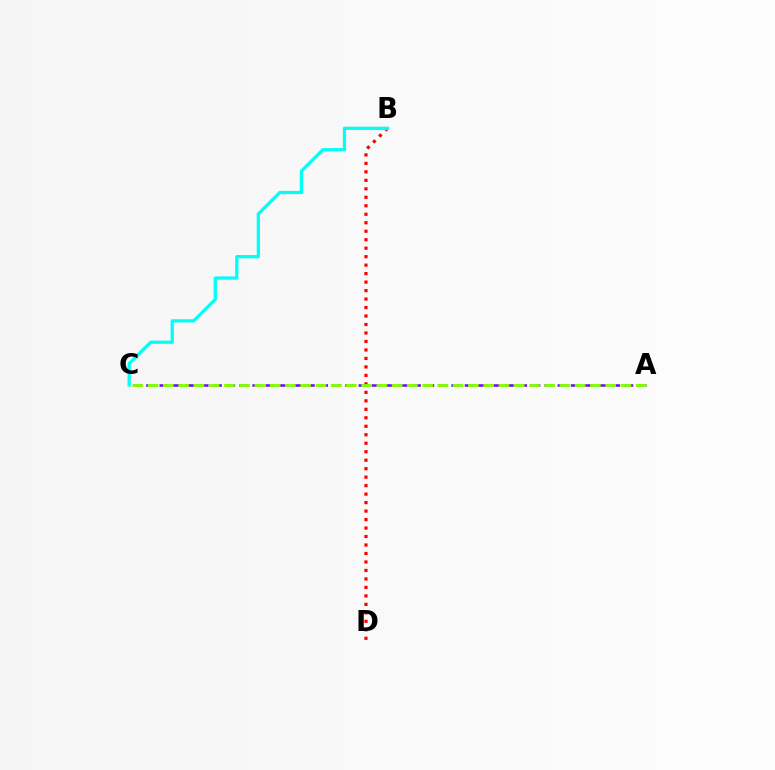{('B', 'D'): [{'color': '#ff0000', 'line_style': 'dotted', 'thickness': 2.3}], ('A', 'C'): [{'color': '#7200ff', 'line_style': 'dashed', 'thickness': 1.8}, {'color': '#84ff00', 'line_style': 'dashed', 'thickness': 2.07}], ('B', 'C'): [{'color': '#00fff6', 'line_style': 'solid', 'thickness': 2.35}]}